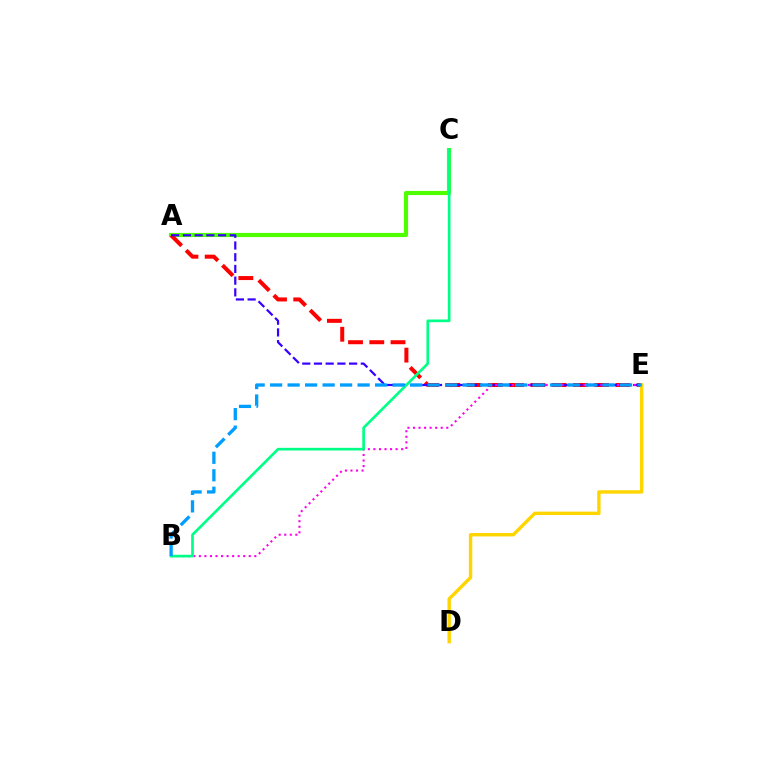{('A', 'C'): [{'color': '#4fff00', 'line_style': 'solid', 'thickness': 2.98}], ('A', 'E'): [{'color': '#ff0000', 'line_style': 'dashed', 'thickness': 2.89}, {'color': '#3700ff', 'line_style': 'dashed', 'thickness': 1.59}], ('D', 'E'): [{'color': '#ffd500', 'line_style': 'solid', 'thickness': 2.45}], ('B', 'E'): [{'color': '#ff00ed', 'line_style': 'dotted', 'thickness': 1.51}, {'color': '#009eff', 'line_style': 'dashed', 'thickness': 2.38}], ('B', 'C'): [{'color': '#00ff86', 'line_style': 'solid', 'thickness': 1.92}]}